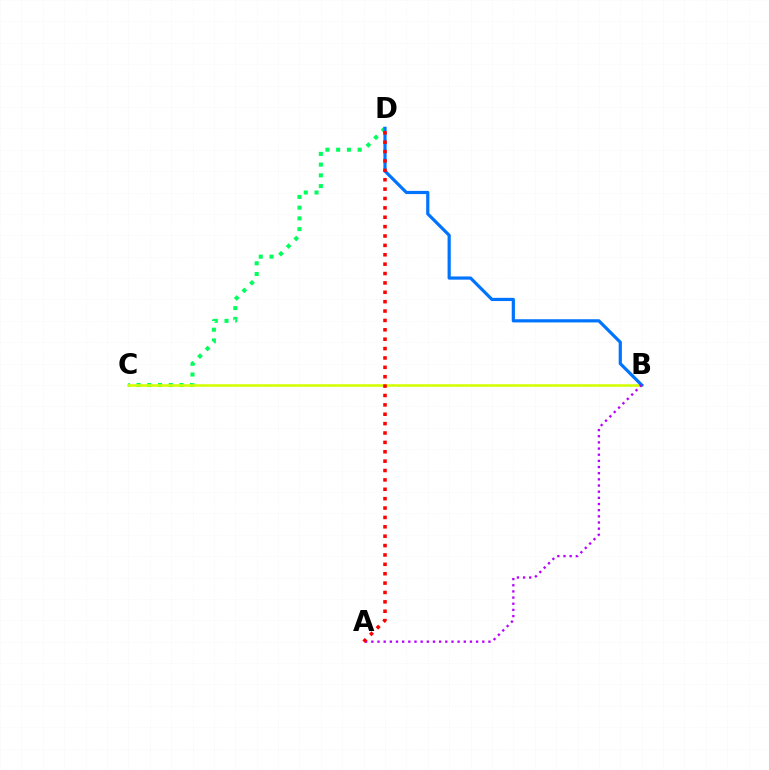{('C', 'D'): [{'color': '#00ff5c', 'line_style': 'dotted', 'thickness': 2.92}], ('B', 'C'): [{'color': '#d1ff00', 'line_style': 'solid', 'thickness': 1.83}], ('B', 'D'): [{'color': '#0074ff', 'line_style': 'solid', 'thickness': 2.3}], ('A', 'B'): [{'color': '#b900ff', 'line_style': 'dotted', 'thickness': 1.67}], ('A', 'D'): [{'color': '#ff0000', 'line_style': 'dotted', 'thickness': 2.55}]}